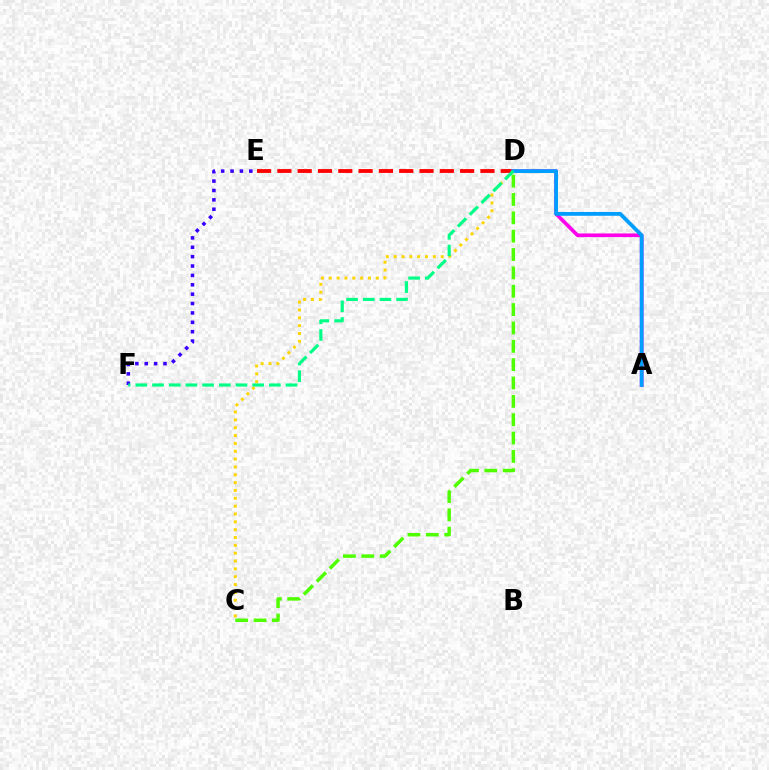{('D', 'E'): [{'color': '#ff0000', 'line_style': 'dashed', 'thickness': 2.76}], ('C', 'D'): [{'color': '#4fff00', 'line_style': 'dashed', 'thickness': 2.49}, {'color': '#ffd500', 'line_style': 'dotted', 'thickness': 2.13}], ('A', 'D'): [{'color': '#ff00ed', 'line_style': 'solid', 'thickness': 2.65}, {'color': '#009eff', 'line_style': 'solid', 'thickness': 2.73}], ('E', 'F'): [{'color': '#3700ff', 'line_style': 'dotted', 'thickness': 2.55}], ('D', 'F'): [{'color': '#00ff86', 'line_style': 'dashed', 'thickness': 2.27}]}